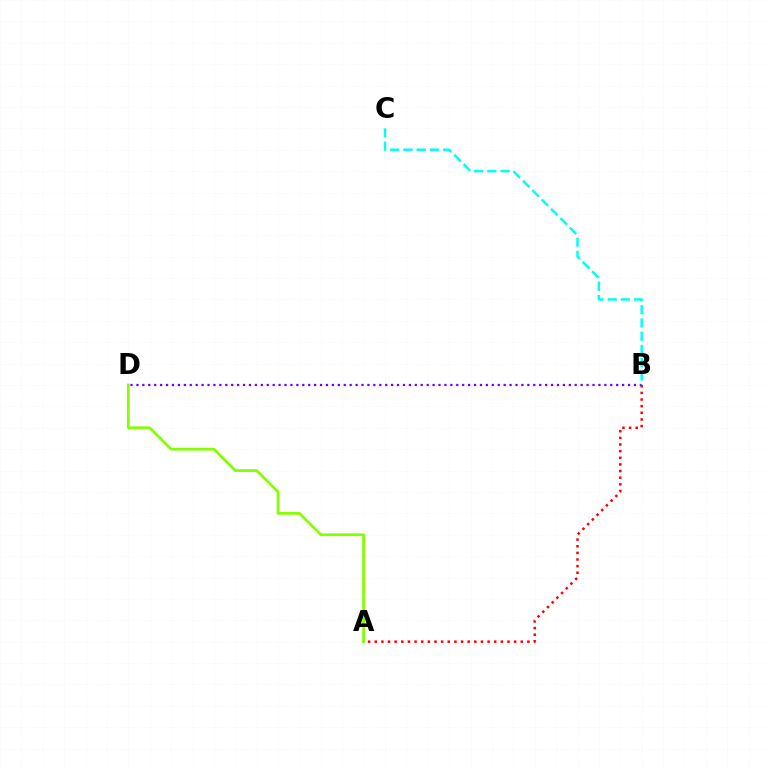{('B', 'D'): [{'color': '#7200ff', 'line_style': 'dotted', 'thickness': 1.61}], ('A', 'D'): [{'color': '#84ff00', 'line_style': 'solid', 'thickness': 1.98}], ('B', 'C'): [{'color': '#00fff6', 'line_style': 'dashed', 'thickness': 1.8}], ('A', 'B'): [{'color': '#ff0000', 'line_style': 'dotted', 'thickness': 1.8}]}